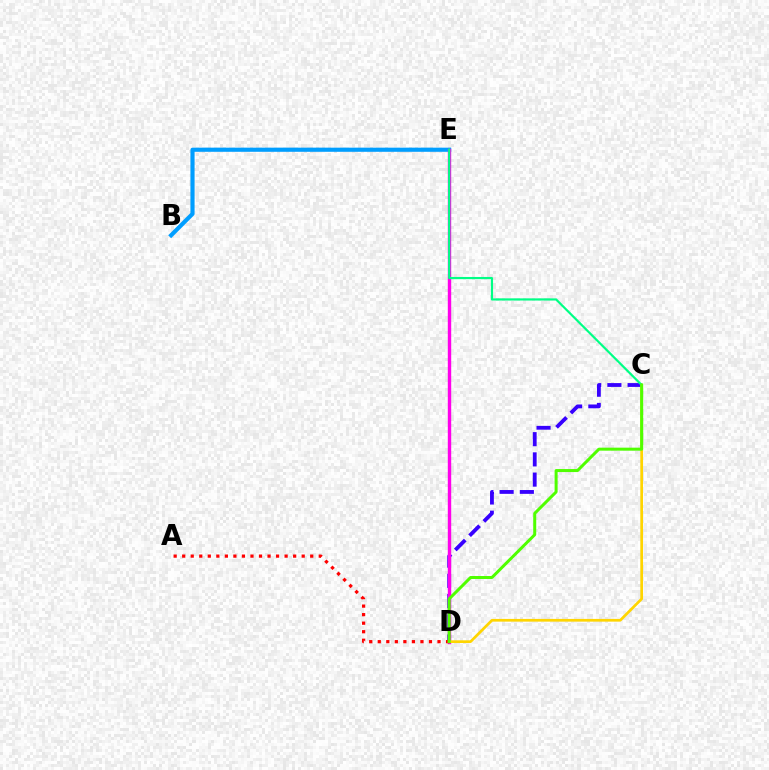{('B', 'E'): [{'color': '#009eff', 'line_style': 'solid', 'thickness': 2.99}], ('C', 'D'): [{'color': '#3700ff', 'line_style': 'dashed', 'thickness': 2.75}, {'color': '#ffd500', 'line_style': 'solid', 'thickness': 1.96}, {'color': '#4fff00', 'line_style': 'solid', 'thickness': 2.16}], ('D', 'E'): [{'color': '#ff00ed', 'line_style': 'solid', 'thickness': 2.45}], ('A', 'D'): [{'color': '#ff0000', 'line_style': 'dotted', 'thickness': 2.32}], ('C', 'E'): [{'color': '#00ff86', 'line_style': 'solid', 'thickness': 1.58}]}